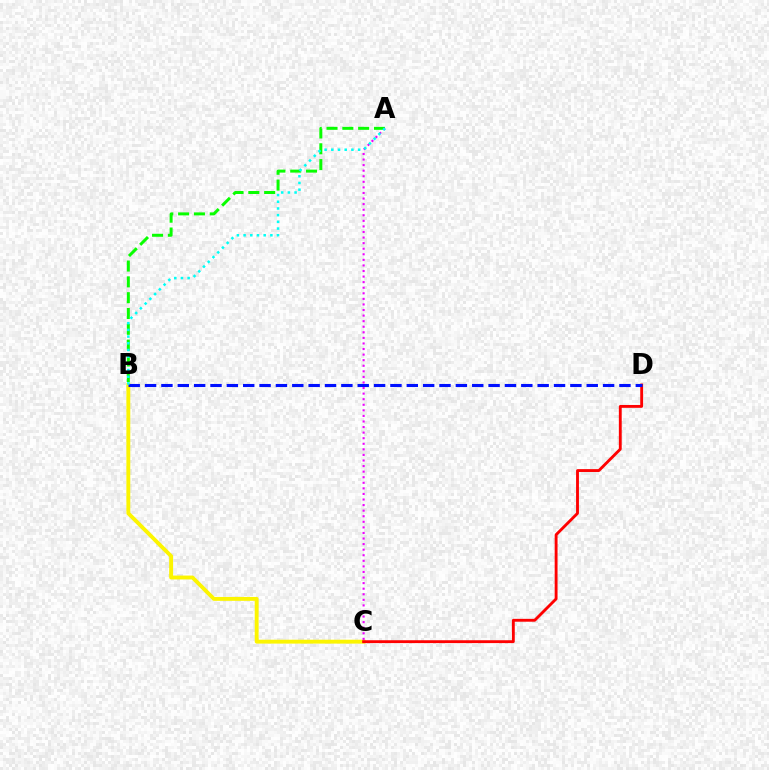{('A', 'B'): [{'color': '#08ff00', 'line_style': 'dashed', 'thickness': 2.15}, {'color': '#00fff6', 'line_style': 'dotted', 'thickness': 1.82}], ('B', 'C'): [{'color': '#fcf500', 'line_style': 'solid', 'thickness': 2.8}], ('C', 'D'): [{'color': '#ff0000', 'line_style': 'solid', 'thickness': 2.06}], ('B', 'D'): [{'color': '#0010ff', 'line_style': 'dashed', 'thickness': 2.22}], ('A', 'C'): [{'color': '#ee00ff', 'line_style': 'dotted', 'thickness': 1.51}]}